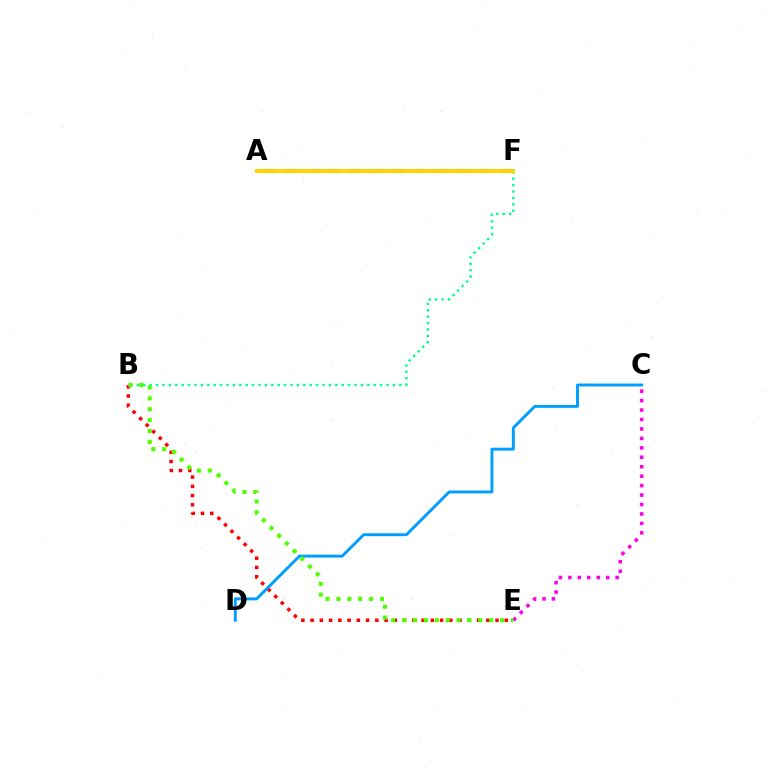{('A', 'F'): [{'color': '#3700ff', 'line_style': 'dashed', 'thickness': 2.92}, {'color': '#ffd500', 'line_style': 'solid', 'thickness': 2.84}], ('B', 'F'): [{'color': '#00ff86', 'line_style': 'dotted', 'thickness': 1.74}], ('C', 'E'): [{'color': '#ff00ed', 'line_style': 'dotted', 'thickness': 2.57}], ('B', 'E'): [{'color': '#ff0000', 'line_style': 'dotted', 'thickness': 2.51}, {'color': '#4fff00', 'line_style': 'dotted', 'thickness': 2.96}], ('C', 'D'): [{'color': '#009eff', 'line_style': 'solid', 'thickness': 2.1}]}